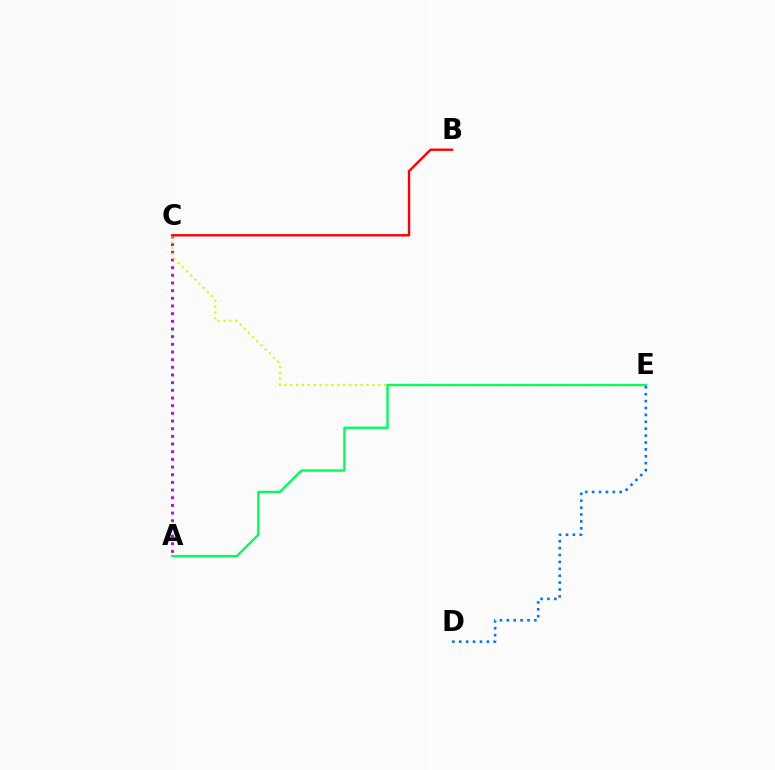{('A', 'C'): [{'color': '#b900ff', 'line_style': 'dotted', 'thickness': 2.08}], ('C', 'E'): [{'color': '#d1ff00', 'line_style': 'dotted', 'thickness': 1.6}], ('A', 'E'): [{'color': '#00ff5c', 'line_style': 'solid', 'thickness': 1.71}], ('B', 'C'): [{'color': '#ff0000', 'line_style': 'solid', 'thickness': 1.71}], ('D', 'E'): [{'color': '#0074ff', 'line_style': 'dotted', 'thickness': 1.87}]}